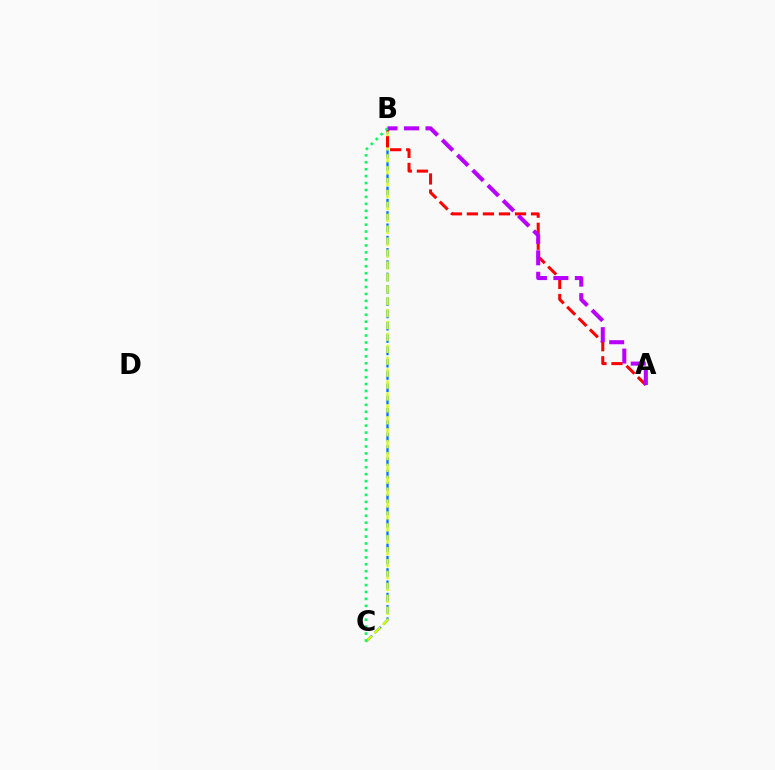{('B', 'C'): [{'color': '#0074ff', 'line_style': 'dashed', 'thickness': 1.67}, {'color': '#d1ff00', 'line_style': 'dashed', 'thickness': 1.62}, {'color': '#00ff5c', 'line_style': 'dotted', 'thickness': 1.88}], ('A', 'B'): [{'color': '#ff0000', 'line_style': 'dashed', 'thickness': 2.18}, {'color': '#b900ff', 'line_style': 'dashed', 'thickness': 2.92}]}